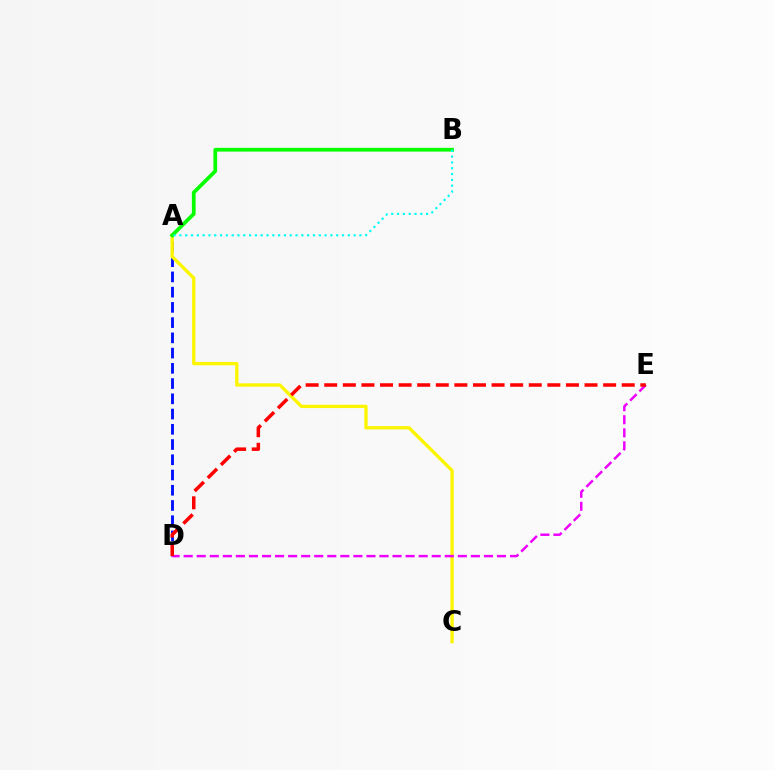{('A', 'D'): [{'color': '#0010ff', 'line_style': 'dashed', 'thickness': 2.07}], ('A', 'C'): [{'color': '#fcf500', 'line_style': 'solid', 'thickness': 2.4}], ('A', 'B'): [{'color': '#08ff00', 'line_style': 'solid', 'thickness': 2.69}, {'color': '#00fff6', 'line_style': 'dotted', 'thickness': 1.58}], ('D', 'E'): [{'color': '#ee00ff', 'line_style': 'dashed', 'thickness': 1.77}, {'color': '#ff0000', 'line_style': 'dashed', 'thickness': 2.53}]}